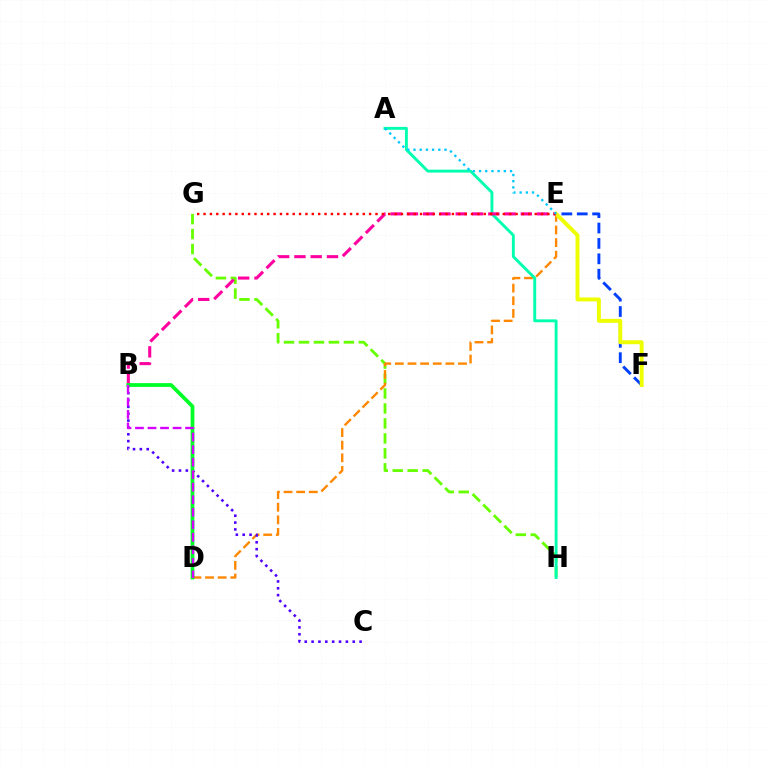{('E', 'F'): [{'color': '#003fff', 'line_style': 'dashed', 'thickness': 2.09}, {'color': '#eeff00', 'line_style': 'solid', 'thickness': 2.83}], ('G', 'H'): [{'color': '#66ff00', 'line_style': 'dashed', 'thickness': 2.03}], ('D', 'E'): [{'color': '#ff8800', 'line_style': 'dashed', 'thickness': 1.72}], ('A', 'H'): [{'color': '#00ffaf', 'line_style': 'solid', 'thickness': 2.09}], ('B', 'C'): [{'color': '#4f00ff', 'line_style': 'dotted', 'thickness': 1.86}], ('B', 'E'): [{'color': '#ff00a0', 'line_style': 'dashed', 'thickness': 2.21}], ('B', 'D'): [{'color': '#00ff27', 'line_style': 'solid', 'thickness': 2.7}, {'color': '#d600ff', 'line_style': 'dashed', 'thickness': 1.7}], ('E', 'G'): [{'color': '#ff0000', 'line_style': 'dotted', 'thickness': 1.73}], ('A', 'E'): [{'color': '#00c7ff', 'line_style': 'dotted', 'thickness': 1.68}]}